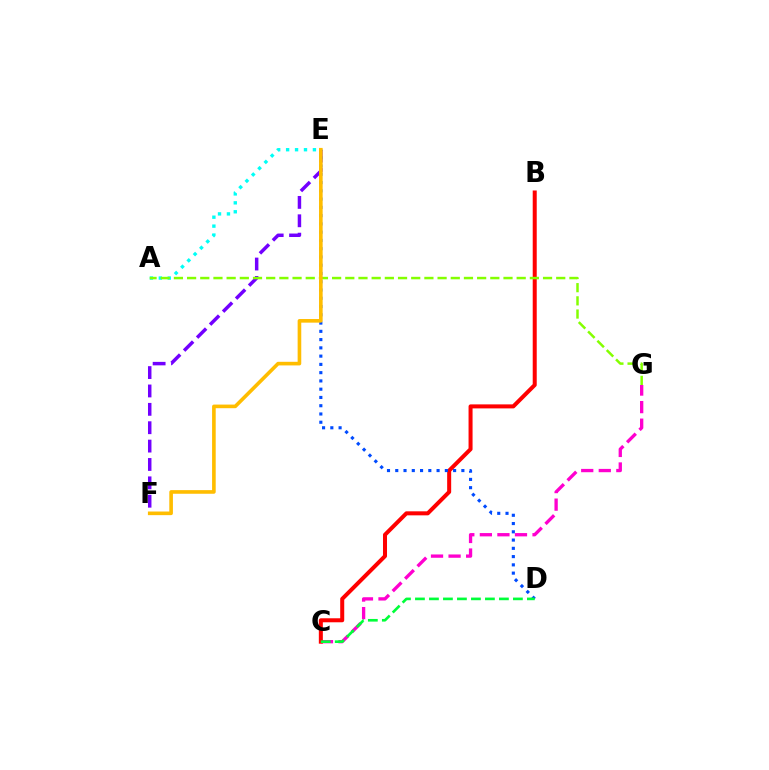{('C', 'G'): [{'color': '#ff00cf', 'line_style': 'dashed', 'thickness': 2.39}], ('E', 'F'): [{'color': '#7200ff', 'line_style': 'dashed', 'thickness': 2.5}, {'color': '#ffbd00', 'line_style': 'solid', 'thickness': 2.61}], ('B', 'C'): [{'color': '#ff0000', 'line_style': 'solid', 'thickness': 2.89}], ('D', 'E'): [{'color': '#004bff', 'line_style': 'dotted', 'thickness': 2.25}], ('A', 'E'): [{'color': '#00fff6', 'line_style': 'dotted', 'thickness': 2.43}], ('C', 'D'): [{'color': '#00ff39', 'line_style': 'dashed', 'thickness': 1.9}], ('A', 'G'): [{'color': '#84ff00', 'line_style': 'dashed', 'thickness': 1.79}]}